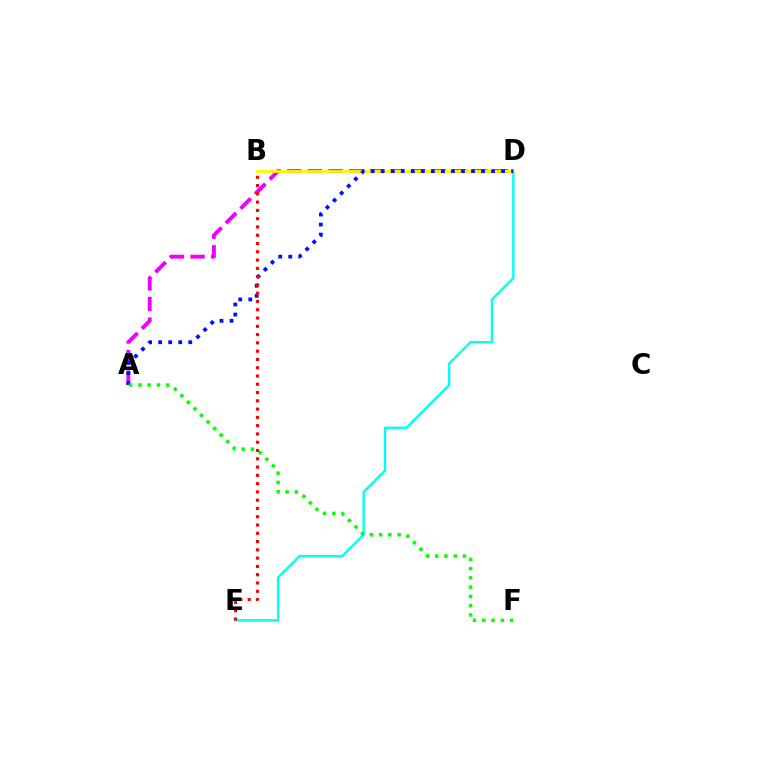{('A', 'D'): [{'color': '#ee00ff', 'line_style': 'dashed', 'thickness': 2.81}, {'color': '#0010ff', 'line_style': 'dotted', 'thickness': 2.73}], ('D', 'E'): [{'color': '#00fff6', 'line_style': 'solid', 'thickness': 1.72}], ('B', 'D'): [{'color': '#fcf500', 'line_style': 'solid', 'thickness': 2.01}], ('B', 'E'): [{'color': '#ff0000', 'line_style': 'dotted', 'thickness': 2.25}], ('A', 'F'): [{'color': '#08ff00', 'line_style': 'dotted', 'thickness': 2.52}]}